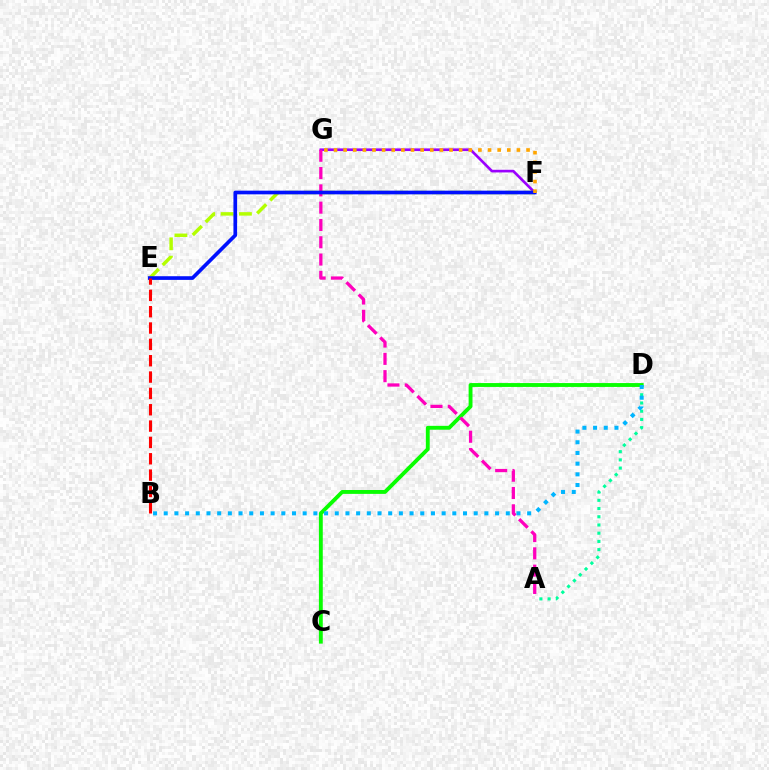{('F', 'G'): [{'color': '#9b00ff', 'line_style': 'solid', 'thickness': 1.91}, {'color': '#ffa500', 'line_style': 'dotted', 'thickness': 2.62}], ('A', 'D'): [{'color': '#00ff9d', 'line_style': 'dotted', 'thickness': 2.23}], ('C', 'D'): [{'color': '#08ff00', 'line_style': 'solid', 'thickness': 2.78}], ('A', 'G'): [{'color': '#ff00bd', 'line_style': 'dashed', 'thickness': 2.35}], ('E', 'F'): [{'color': '#b3ff00', 'line_style': 'dashed', 'thickness': 2.49}, {'color': '#0010ff', 'line_style': 'solid', 'thickness': 2.65}], ('B', 'E'): [{'color': '#ff0000', 'line_style': 'dashed', 'thickness': 2.22}], ('B', 'D'): [{'color': '#00b5ff', 'line_style': 'dotted', 'thickness': 2.9}]}